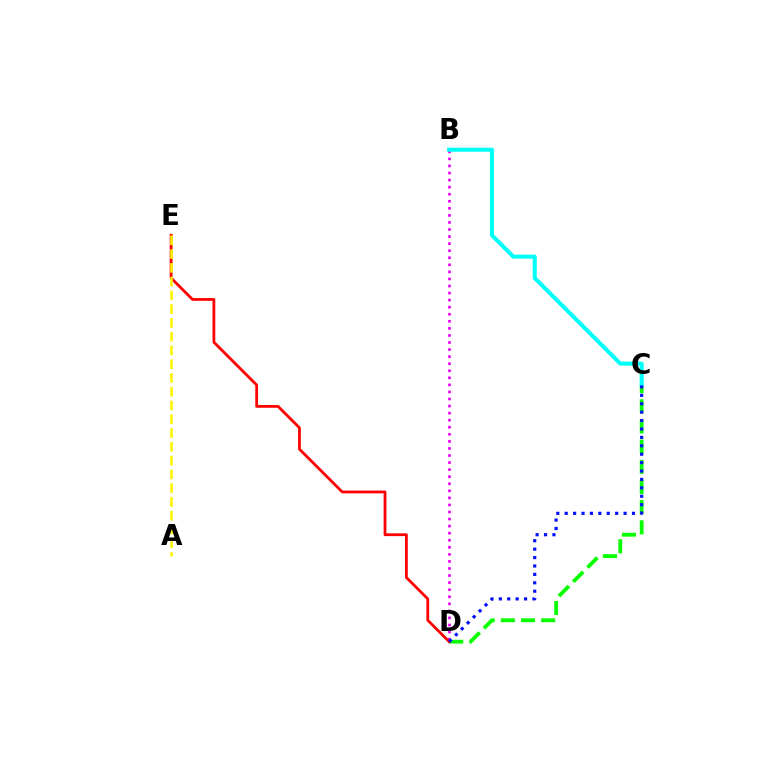{('B', 'D'): [{'color': '#ee00ff', 'line_style': 'dotted', 'thickness': 1.92}], ('C', 'D'): [{'color': '#08ff00', 'line_style': 'dashed', 'thickness': 2.74}, {'color': '#0010ff', 'line_style': 'dotted', 'thickness': 2.29}], ('B', 'C'): [{'color': '#00fff6', 'line_style': 'solid', 'thickness': 2.91}], ('D', 'E'): [{'color': '#ff0000', 'line_style': 'solid', 'thickness': 2.01}], ('A', 'E'): [{'color': '#fcf500', 'line_style': 'dashed', 'thickness': 1.87}]}